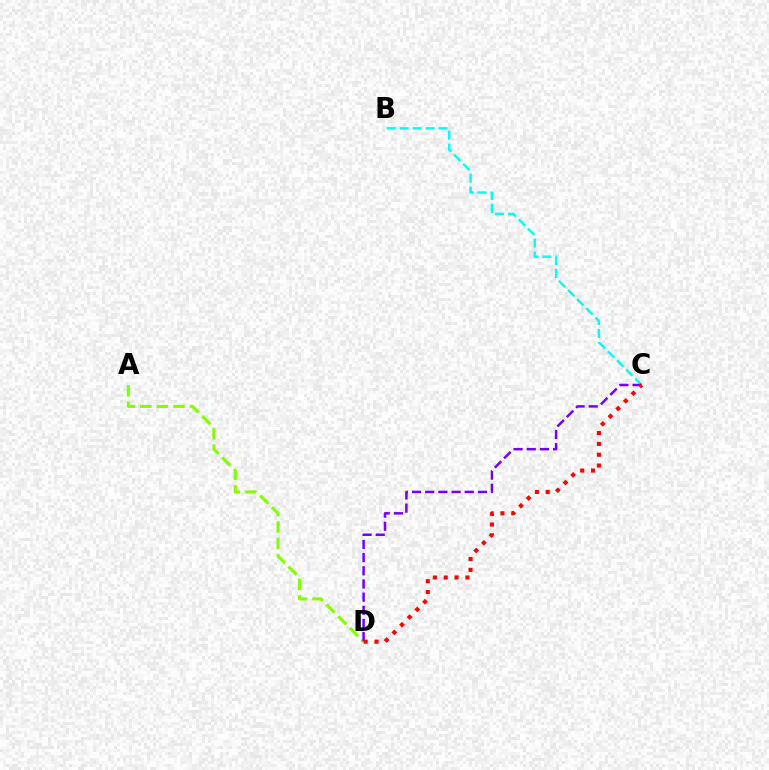{('B', 'C'): [{'color': '#00fff6', 'line_style': 'dashed', 'thickness': 1.76}], ('A', 'D'): [{'color': '#84ff00', 'line_style': 'dashed', 'thickness': 2.25}], ('C', 'D'): [{'color': '#7200ff', 'line_style': 'dashed', 'thickness': 1.79}, {'color': '#ff0000', 'line_style': 'dotted', 'thickness': 2.94}]}